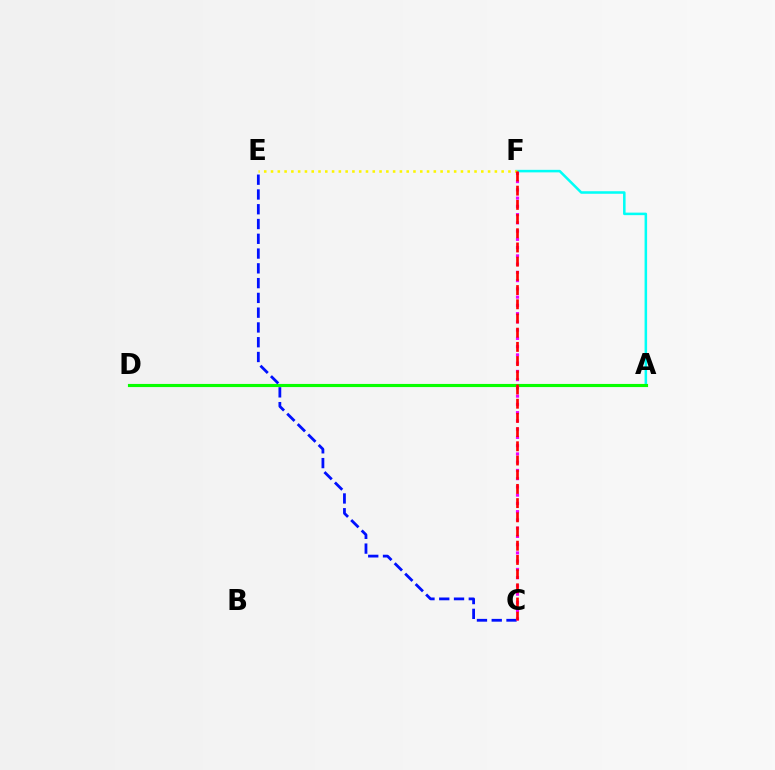{('A', 'F'): [{'color': '#00fff6', 'line_style': 'solid', 'thickness': 1.83}], ('E', 'F'): [{'color': '#fcf500', 'line_style': 'dotted', 'thickness': 1.84}], ('A', 'D'): [{'color': '#08ff00', 'line_style': 'solid', 'thickness': 2.26}], ('C', 'E'): [{'color': '#0010ff', 'line_style': 'dashed', 'thickness': 2.01}], ('C', 'F'): [{'color': '#ee00ff', 'line_style': 'dotted', 'thickness': 2.24}, {'color': '#ff0000', 'line_style': 'dashed', 'thickness': 1.93}]}